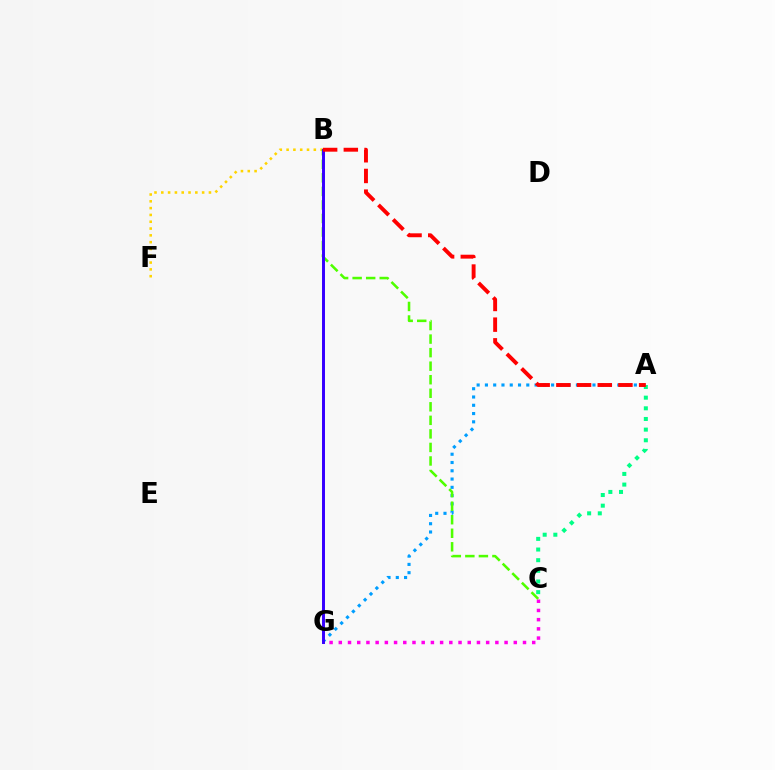{('B', 'F'): [{'color': '#ffd500', 'line_style': 'dotted', 'thickness': 1.85}], ('C', 'G'): [{'color': '#ff00ed', 'line_style': 'dotted', 'thickness': 2.5}], ('A', 'G'): [{'color': '#009eff', 'line_style': 'dotted', 'thickness': 2.25}], ('B', 'C'): [{'color': '#4fff00', 'line_style': 'dashed', 'thickness': 1.84}], ('A', 'C'): [{'color': '#00ff86', 'line_style': 'dotted', 'thickness': 2.89}], ('B', 'G'): [{'color': '#3700ff', 'line_style': 'solid', 'thickness': 2.13}], ('A', 'B'): [{'color': '#ff0000', 'line_style': 'dashed', 'thickness': 2.81}]}